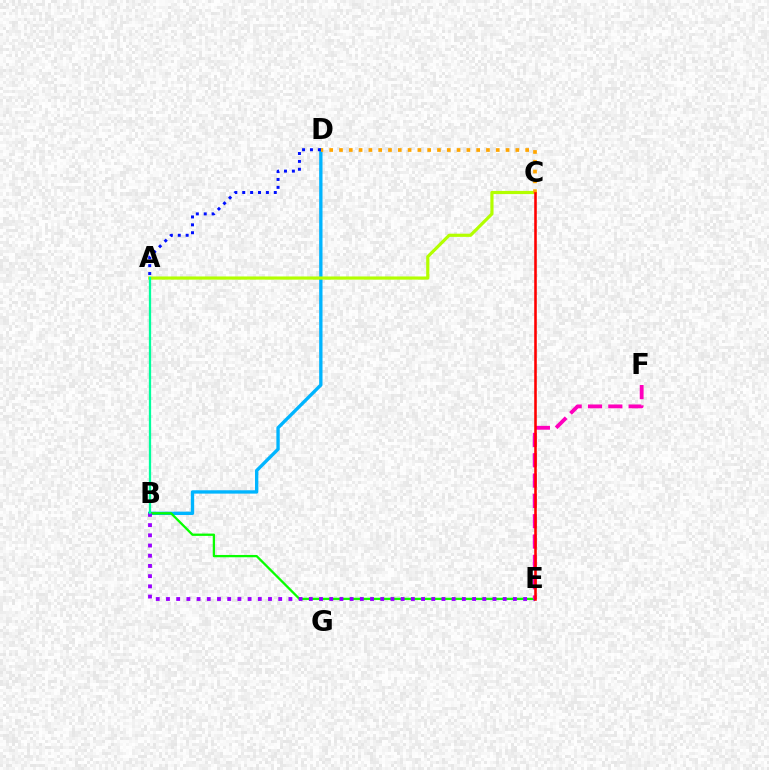{('B', 'D'): [{'color': '#00b5ff', 'line_style': 'solid', 'thickness': 2.41}], ('A', 'C'): [{'color': '#b3ff00', 'line_style': 'solid', 'thickness': 2.29}], ('B', 'E'): [{'color': '#08ff00', 'line_style': 'solid', 'thickness': 1.65}, {'color': '#9b00ff', 'line_style': 'dotted', 'thickness': 2.77}], ('A', 'D'): [{'color': '#0010ff', 'line_style': 'dotted', 'thickness': 2.14}], ('A', 'B'): [{'color': '#00ff9d', 'line_style': 'solid', 'thickness': 1.64}], ('C', 'D'): [{'color': '#ffa500', 'line_style': 'dotted', 'thickness': 2.66}], ('E', 'F'): [{'color': '#ff00bd', 'line_style': 'dashed', 'thickness': 2.76}], ('C', 'E'): [{'color': '#ff0000', 'line_style': 'solid', 'thickness': 1.86}]}